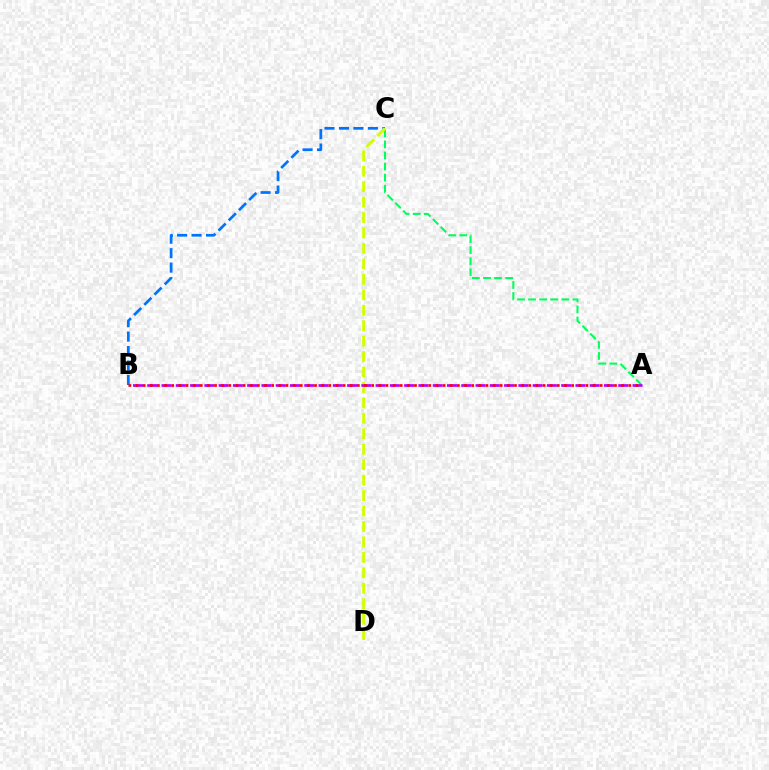{('A', 'C'): [{'color': '#00ff5c', 'line_style': 'dashed', 'thickness': 1.51}], ('B', 'C'): [{'color': '#0074ff', 'line_style': 'dashed', 'thickness': 1.96}], ('C', 'D'): [{'color': '#d1ff00', 'line_style': 'dashed', 'thickness': 2.1}], ('A', 'B'): [{'color': '#b900ff', 'line_style': 'dashed', 'thickness': 1.94}, {'color': '#ff0000', 'line_style': 'dotted', 'thickness': 1.94}]}